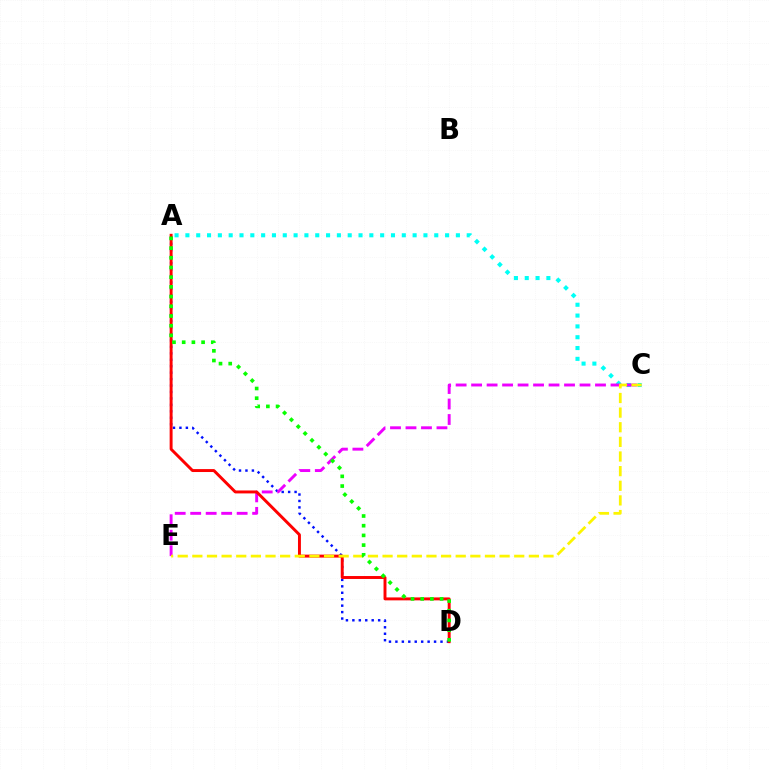{('A', 'D'): [{'color': '#0010ff', 'line_style': 'dotted', 'thickness': 1.75}, {'color': '#ff0000', 'line_style': 'solid', 'thickness': 2.12}, {'color': '#08ff00', 'line_style': 'dotted', 'thickness': 2.64}], ('A', 'C'): [{'color': '#00fff6', 'line_style': 'dotted', 'thickness': 2.94}], ('C', 'E'): [{'color': '#ee00ff', 'line_style': 'dashed', 'thickness': 2.1}, {'color': '#fcf500', 'line_style': 'dashed', 'thickness': 1.99}]}